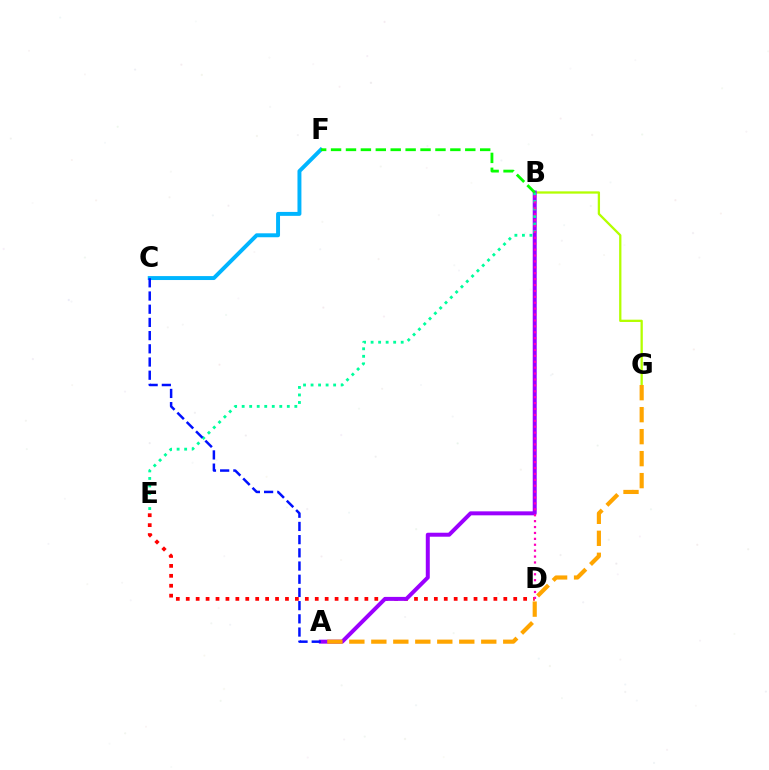{('B', 'G'): [{'color': '#b3ff00', 'line_style': 'solid', 'thickness': 1.65}], ('D', 'E'): [{'color': '#ff0000', 'line_style': 'dotted', 'thickness': 2.7}], ('A', 'B'): [{'color': '#9b00ff', 'line_style': 'solid', 'thickness': 2.87}], ('A', 'G'): [{'color': '#ffa500', 'line_style': 'dashed', 'thickness': 2.99}], ('B', 'E'): [{'color': '#00ff9d', 'line_style': 'dotted', 'thickness': 2.04}], ('C', 'F'): [{'color': '#00b5ff', 'line_style': 'solid', 'thickness': 2.84}], ('A', 'C'): [{'color': '#0010ff', 'line_style': 'dashed', 'thickness': 1.79}], ('B', 'D'): [{'color': '#ff00bd', 'line_style': 'dotted', 'thickness': 1.6}], ('B', 'F'): [{'color': '#08ff00', 'line_style': 'dashed', 'thickness': 2.03}]}